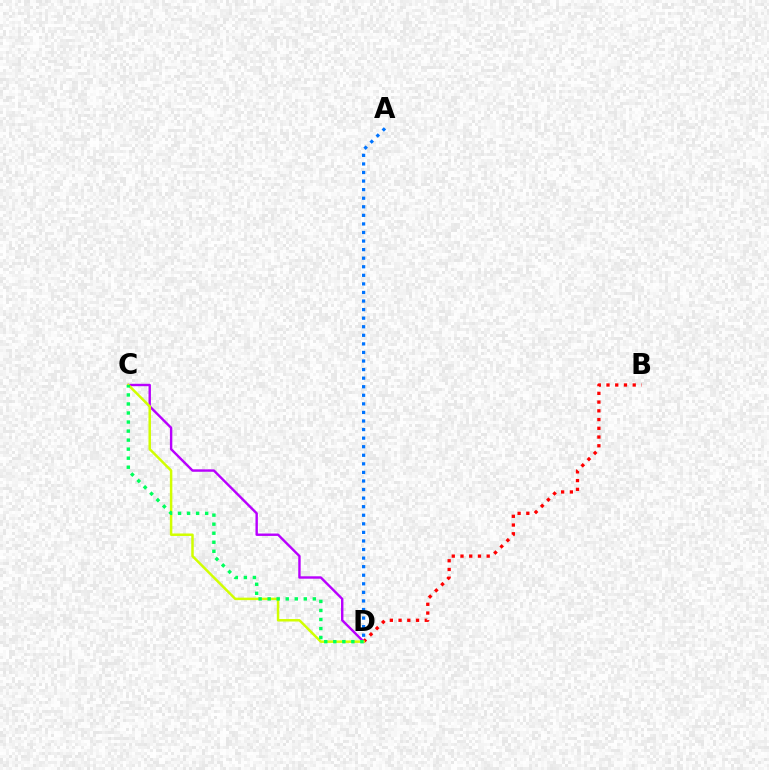{('C', 'D'): [{'color': '#b900ff', 'line_style': 'solid', 'thickness': 1.73}, {'color': '#d1ff00', 'line_style': 'solid', 'thickness': 1.79}, {'color': '#00ff5c', 'line_style': 'dotted', 'thickness': 2.45}], ('B', 'D'): [{'color': '#ff0000', 'line_style': 'dotted', 'thickness': 2.37}], ('A', 'D'): [{'color': '#0074ff', 'line_style': 'dotted', 'thickness': 2.33}]}